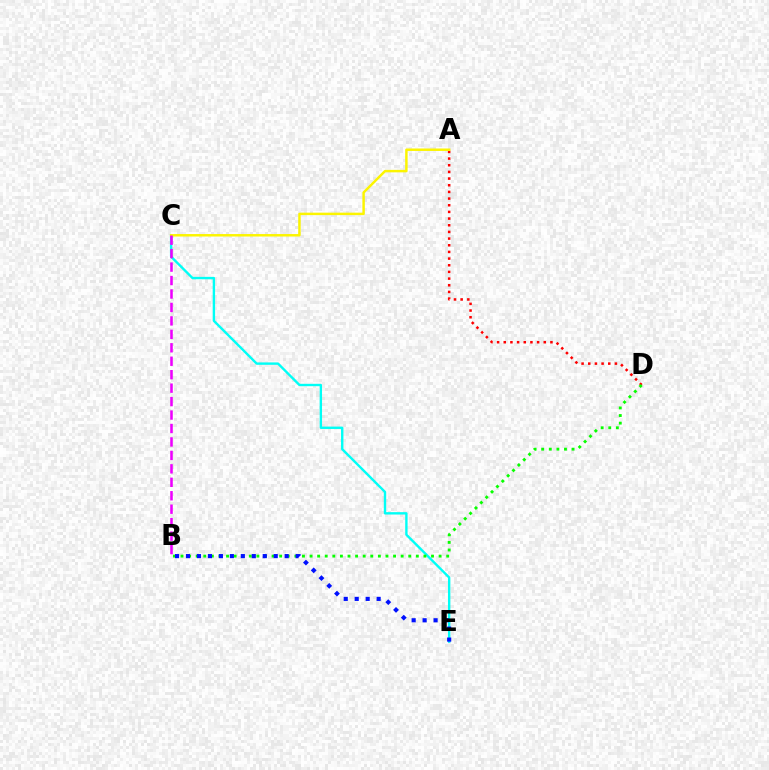{('C', 'E'): [{'color': '#00fff6', 'line_style': 'solid', 'thickness': 1.72}], ('A', 'D'): [{'color': '#ff0000', 'line_style': 'dotted', 'thickness': 1.81}], ('A', 'C'): [{'color': '#fcf500', 'line_style': 'solid', 'thickness': 1.77}], ('B', 'C'): [{'color': '#ee00ff', 'line_style': 'dashed', 'thickness': 1.83}], ('B', 'D'): [{'color': '#08ff00', 'line_style': 'dotted', 'thickness': 2.06}], ('B', 'E'): [{'color': '#0010ff', 'line_style': 'dotted', 'thickness': 2.98}]}